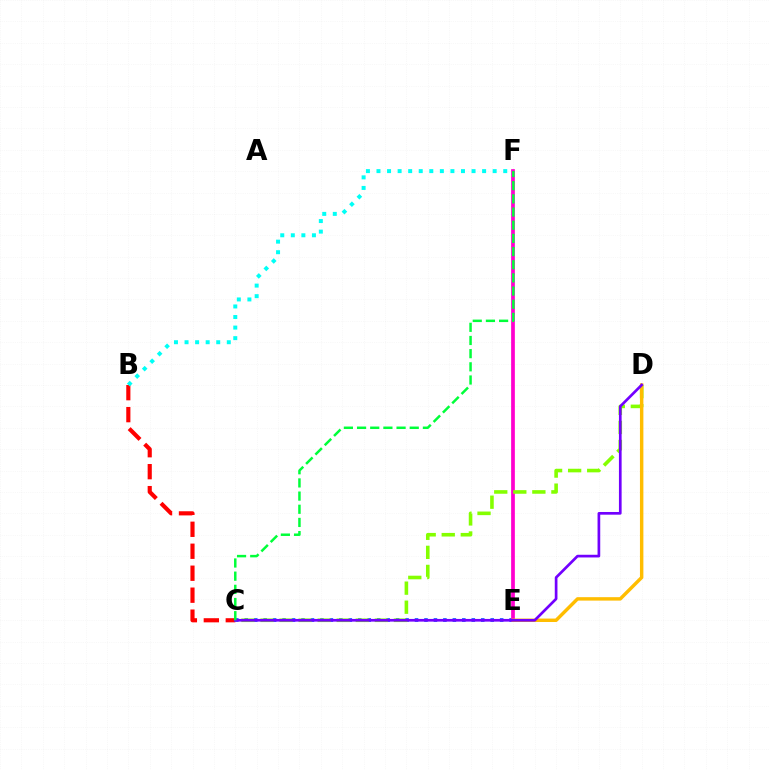{('B', 'C'): [{'color': '#ff0000', 'line_style': 'dashed', 'thickness': 2.98}], ('C', 'E'): [{'color': '#004bff', 'line_style': 'dotted', 'thickness': 2.57}], ('E', 'F'): [{'color': '#ff00cf', 'line_style': 'solid', 'thickness': 2.68}], ('C', 'D'): [{'color': '#84ff00', 'line_style': 'dashed', 'thickness': 2.59}, {'color': '#7200ff', 'line_style': 'solid', 'thickness': 1.94}], ('B', 'F'): [{'color': '#00fff6', 'line_style': 'dotted', 'thickness': 2.87}], ('D', 'E'): [{'color': '#ffbd00', 'line_style': 'solid', 'thickness': 2.47}], ('C', 'F'): [{'color': '#00ff39', 'line_style': 'dashed', 'thickness': 1.79}]}